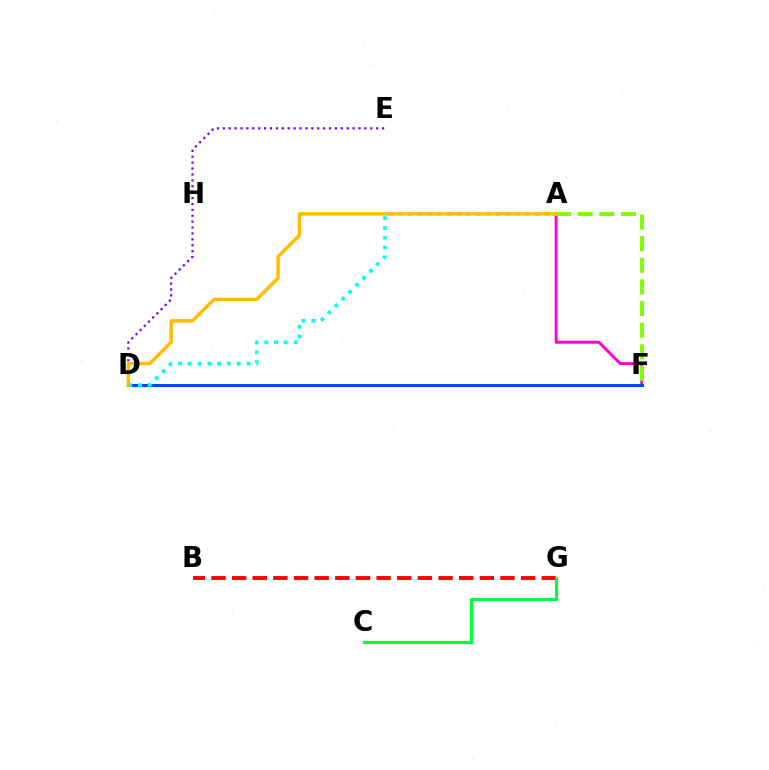{('D', 'E'): [{'color': '#7200ff', 'line_style': 'dotted', 'thickness': 1.6}], ('B', 'G'): [{'color': '#ff0000', 'line_style': 'dashed', 'thickness': 2.8}], ('C', 'G'): [{'color': '#00ff39', 'line_style': 'solid', 'thickness': 2.23}], ('A', 'F'): [{'color': '#ff00cf', 'line_style': 'solid', 'thickness': 2.12}, {'color': '#84ff00', 'line_style': 'dashed', 'thickness': 2.94}], ('D', 'F'): [{'color': '#004bff', 'line_style': 'solid', 'thickness': 2.18}], ('A', 'D'): [{'color': '#00fff6', 'line_style': 'dotted', 'thickness': 2.66}, {'color': '#ffbd00', 'line_style': 'solid', 'thickness': 2.49}]}